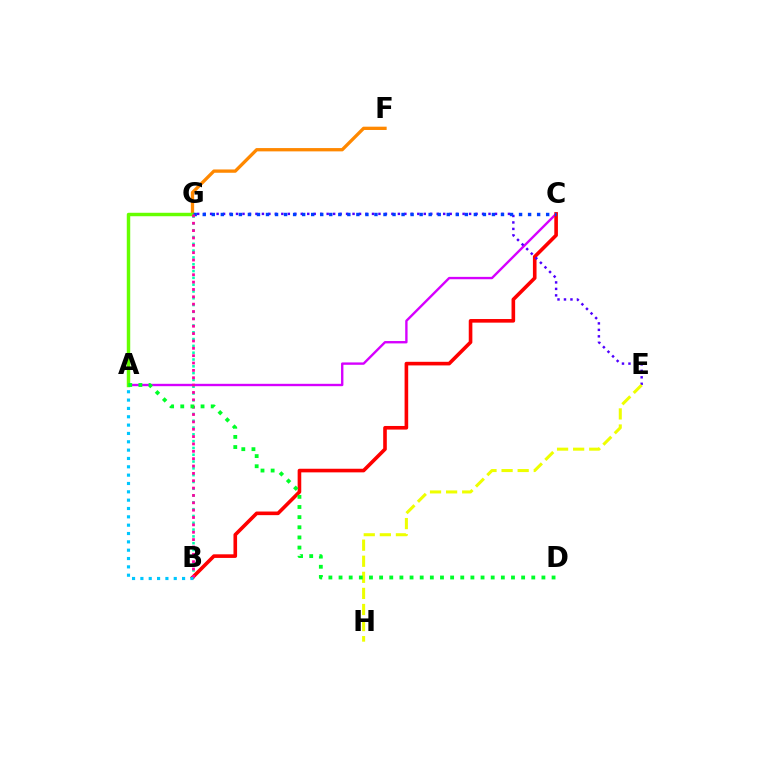{('A', 'C'): [{'color': '#d600ff', 'line_style': 'solid', 'thickness': 1.71}], ('B', 'G'): [{'color': '#00ffaf', 'line_style': 'dotted', 'thickness': 1.85}, {'color': '#ff00a0', 'line_style': 'dotted', 'thickness': 2.0}], ('B', 'C'): [{'color': '#ff0000', 'line_style': 'solid', 'thickness': 2.6}], ('E', 'G'): [{'color': '#4f00ff', 'line_style': 'dotted', 'thickness': 1.76}], ('F', 'G'): [{'color': '#ff8800', 'line_style': 'solid', 'thickness': 2.37}], ('A', 'G'): [{'color': '#66ff00', 'line_style': 'solid', 'thickness': 2.48}], ('C', 'G'): [{'color': '#003fff', 'line_style': 'dotted', 'thickness': 2.46}], ('E', 'H'): [{'color': '#eeff00', 'line_style': 'dashed', 'thickness': 2.19}], ('A', 'B'): [{'color': '#00c7ff', 'line_style': 'dotted', 'thickness': 2.27}], ('A', 'D'): [{'color': '#00ff27', 'line_style': 'dotted', 'thickness': 2.76}]}